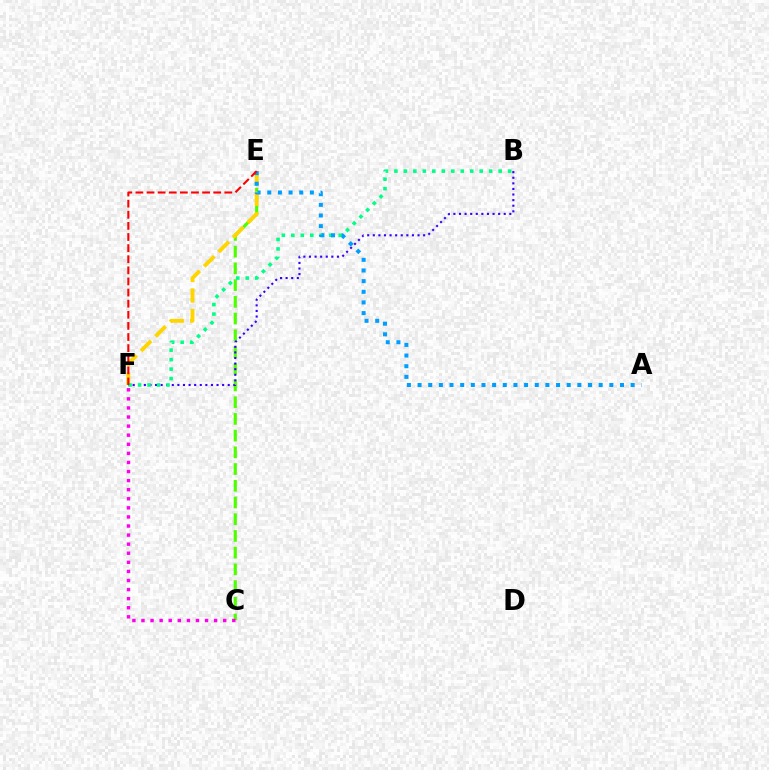{('C', 'E'): [{'color': '#4fff00', 'line_style': 'dashed', 'thickness': 2.27}], ('E', 'F'): [{'color': '#ffd500', 'line_style': 'dashed', 'thickness': 2.79}, {'color': '#ff0000', 'line_style': 'dashed', 'thickness': 1.51}], ('B', 'F'): [{'color': '#3700ff', 'line_style': 'dotted', 'thickness': 1.52}, {'color': '#00ff86', 'line_style': 'dotted', 'thickness': 2.58}], ('C', 'F'): [{'color': '#ff00ed', 'line_style': 'dotted', 'thickness': 2.47}], ('A', 'E'): [{'color': '#009eff', 'line_style': 'dotted', 'thickness': 2.89}]}